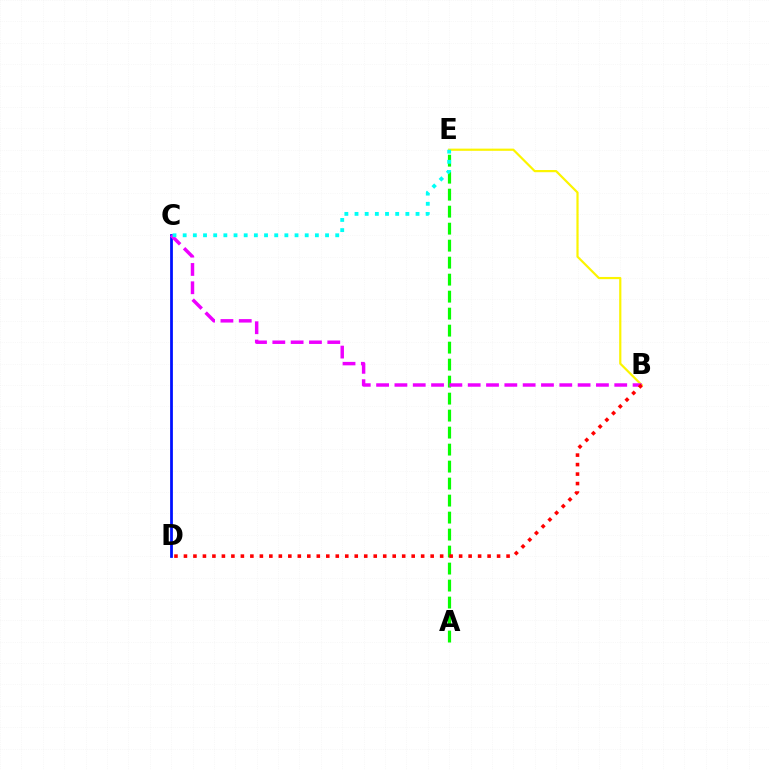{('B', 'E'): [{'color': '#fcf500', 'line_style': 'solid', 'thickness': 1.58}], ('A', 'E'): [{'color': '#08ff00', 'line_style': 'dashed', 'thickness': 2.31}], ('C', 'D'): [{'color': '#0010ff', 'line_style': 'solid', 'thickness': 1.99}], ('B', 'C'): [{'color': '#ee00ff', 'line_style': 'dashed', 'thickness': 2.49}], ('B', 'D'): [{'color': '#ff0000', 'line_style': 'dotted', 'thickness': 2.58}], ('C', 'E'): [{'color': '#00fff6', 'line_style': 'dotted', 'thickness': 2.76}]}